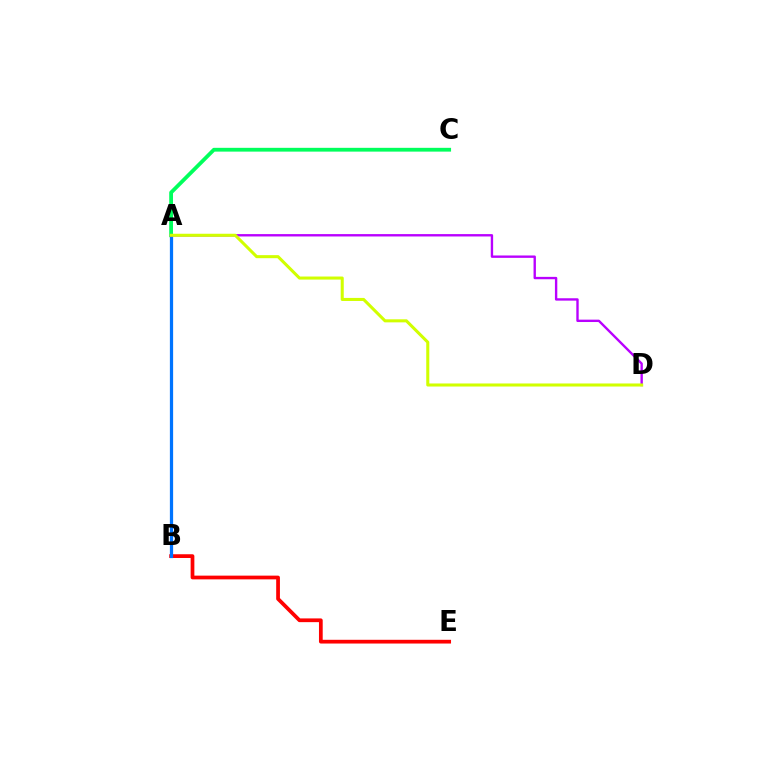{('B', 'E'): [{'color': '#ff0000', 'line_style': 'solid', 'thickness': 2.69}], ('A', 'C'): [{'color': '#00ff5c', 'line_style': 'solid', 'thickness': 2.73}], ('A', 'B'): [{'color': '#0074ff', 'line_style': 'solid', 'thickness': 2.33}], ('A', 'D'): [{'color': '#b900ff', 'line_style': 'solid', 'thickness': 1.71}, {'color': '#d1ff00', 'line_style': 'solid', 'thickness': 2.2}]}